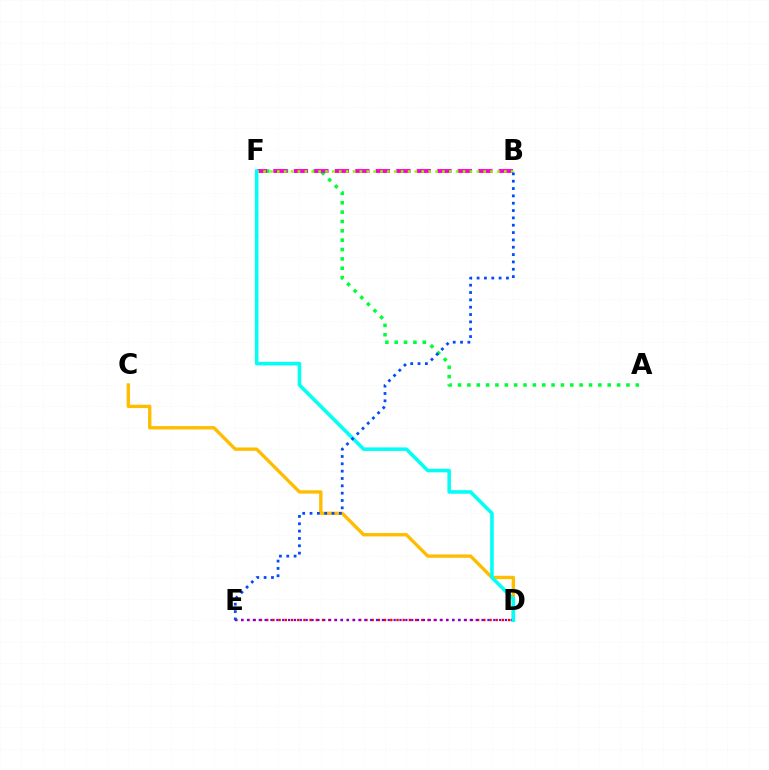{('C', 'D'): [{'color': '#ffbd00', 'line_style': 'solid', 'thickness': 2.42}], ('D', 'E'): [{'color': '#ff0000', 'line_style': 'dotted', 'thickness': 1.69}, {'color': '#7200ff', 'line_style': 'dotted', 'thickness': 1.59}], ('A', 'F'): [{'color': '#00ff39', 'line_style': 'dotted', 'thickness': 2.54}], ('B', 'F'): [{'color': '#ff00cf', 'line_style': 'dashed', 'thickness': 2.78}, {'color': '#84ff00', 'line_style': 'dotted', 'thickness': 1.87}], ('D', 'F'): [{'color': '#00fff6', 'line_style': 'solid', 'thickness': 2.56}], ('B', 'E'): [{'color': '#004bff', 'line_style': 'dotted', 'thickness': 1.99}]}